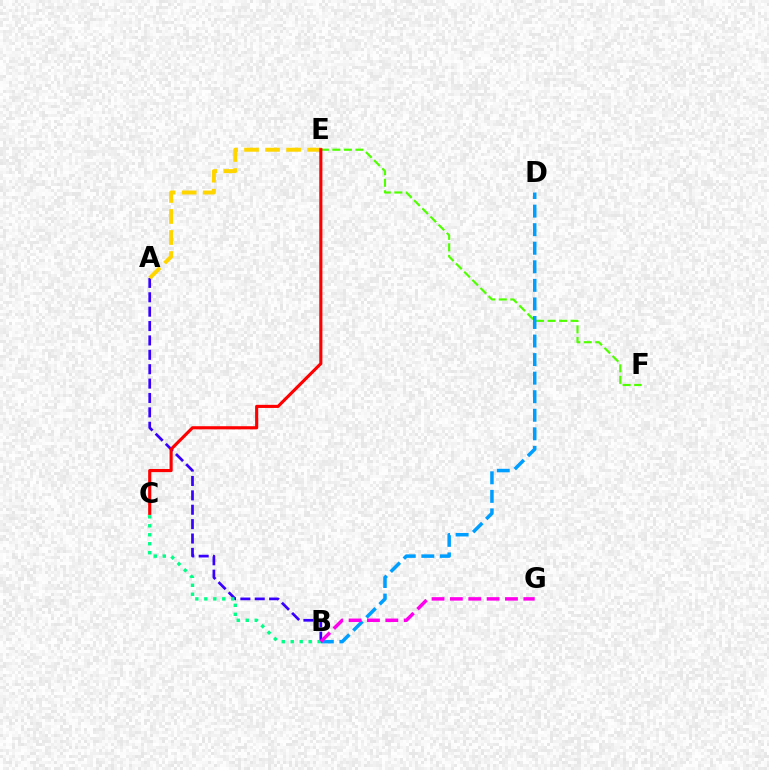{('A', 'B'): [{'color': '#3700ff', 'line_style': 'dashed', 'thickness': 1.95}], ('B', 'C'): [{'color': '#00ff86', 'line_style': 'dotted', 'thickness': 2.44}], ('E', 'F'): [{'color': '#4fff00', 'line_style': 'dashed', 'thickness': 1.57}], ('B', 'D'): [{'color': '#009eff', 'line_style': 'dashed', 'thickness': 2.52}], ('A', 'E'): [{'color': '#ffd500', 'line_style': 'dashed', 'thickness': 2.86}], ('C', 'E'): [{'color': '#ff0000', 'line_style': 'solid', 'thickness': 2.25}], ('B', 'G'): [{'color': '#ff00ed', 'line_style': 'dashed', 'thickness': 2.49}]}